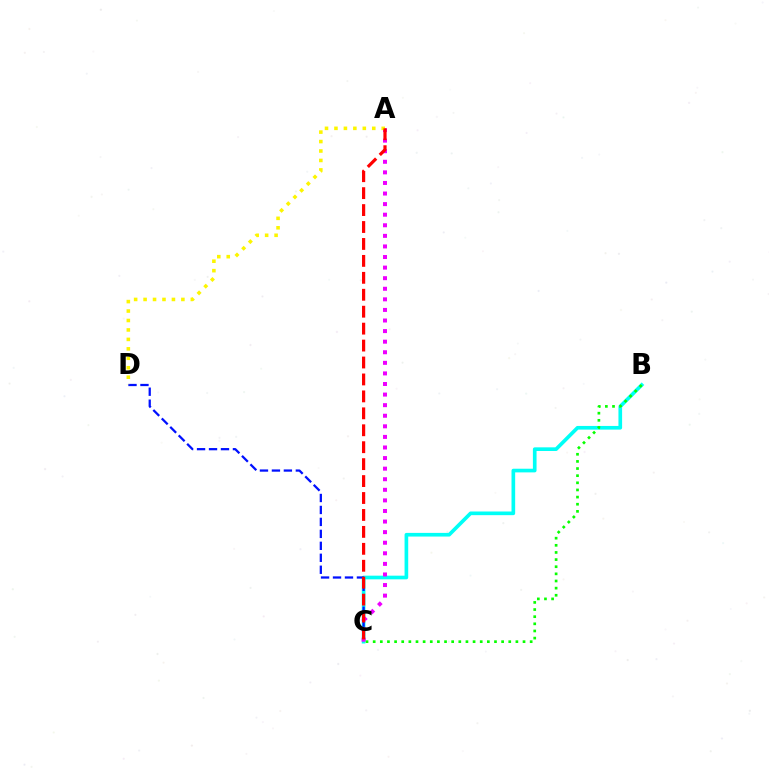{('B', 'C'): [{'color': '#00fff6', 'line_style': 'solid', 'thickness': 2.64}, {'color': '#08ff00', 'line_style': 'dotted', 'thickness': 1.94}], ('C', 'D'): [{'color': '#0010ff', 'line_style': 'dashed', 'thickness': 1.62}], ('A', 'C'): [{'color': '#ee00ff', 'line_style': 'dotted', 'thickness': 2.87}, {'color': '#ff0000', 'line_style': 'dashed', 'thickness': 2.3}], ('A', 'D'): [{'color': '#fcf500', 'line_style': 'dotted', 'thickness': 2.57}]}